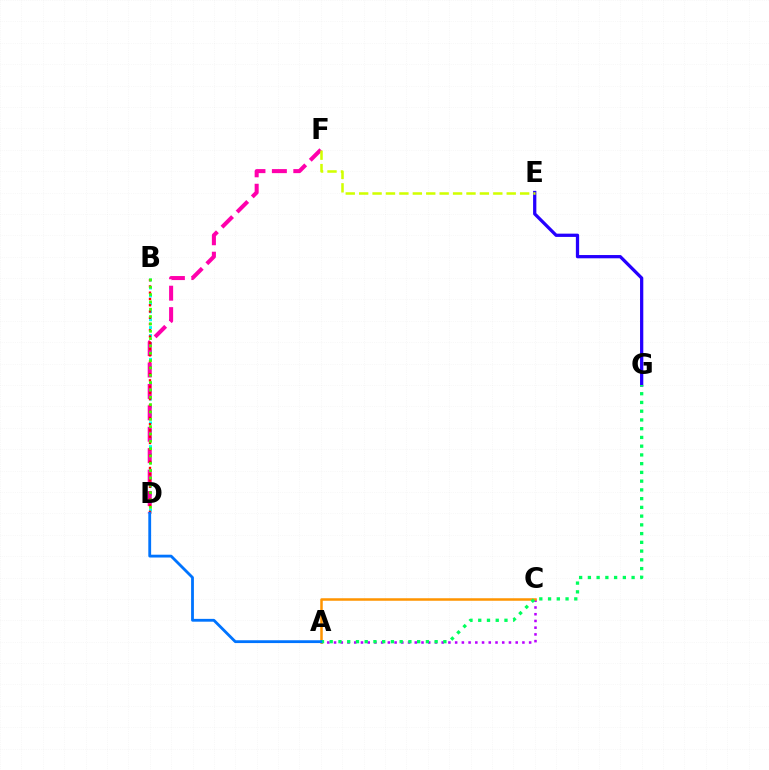{('B', 'D'): [{'color': '#00fff6', 'line_style': 'dotted', 'thickness': 2.16}, {'color': '#ff0000', 'line_style': 'dotted', 'thickness': 1.7}, {'color': '#3dff00', 'line_style': 'dotted', 'thickness': 1.99}], ('D', 'F'): [{'color': '#ff00ac', 'line_style': 'dashed', 'thickness': 2.91}], ('A', 'C'): [{'color': '#b900ff', 'line_style': 'dotted', 'thickness': 1.83}, {'color': '#ff9400', 'line_style': 'solid', 'thickness': 1.81}], ('E', 'G'): [{'color': '#2500ff', 'line_style': 'solid', 'thickness': 2.35}], ('E', 'F'): [{'color': '#d1ff00', 'line_style': 'dashed', 'thickness': 1.82}], ('A', 'G'): [{'color': '#00ff5c', 'line_style': 'dotted', 'thickness': 2.38}], ('A', 'D'): [{'color': '#0074ff', 'line_style': 'solid', 'thickness': 2.03}]}